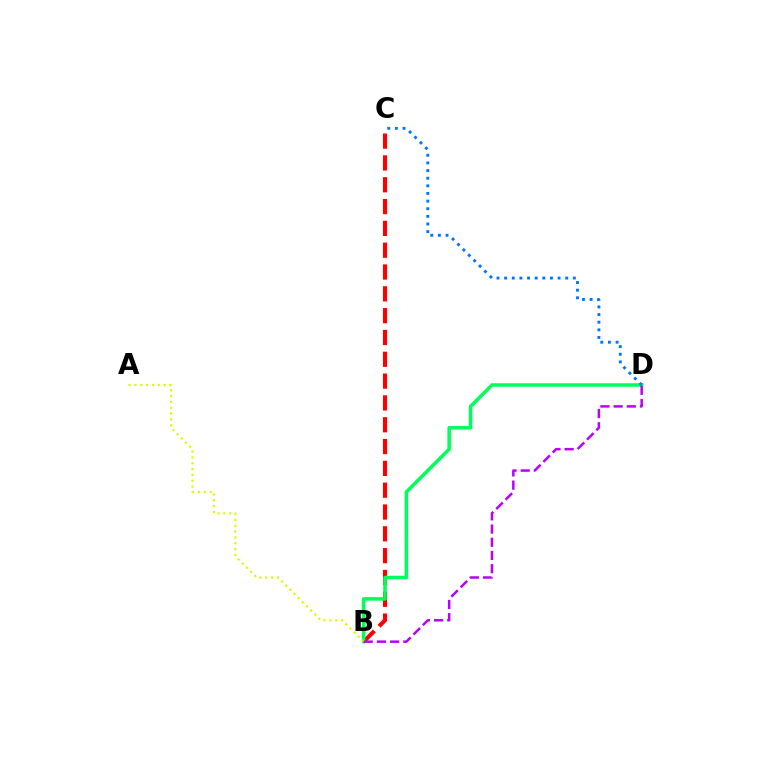{('B', 'C'): [{'color': '#ff0000', 'line_style': 'dashed', 'thickness': 2.96}], ('B', 'D'): [{'color': '#00ff5c', 'line_style': 'solid', 'thickness': 2.54}, {'color': '#b900ff', 'line_style': 'dashed', 'thickness': 1.79}], ('C', 'D'): [{'color': '#0074ff', 'line_style': 'dotted', 'thickness': 2.07}], ('A', 'B'): [{'color': '#d1ff00', 'line_style': 'dotted', 'thickness': 1.59}]}